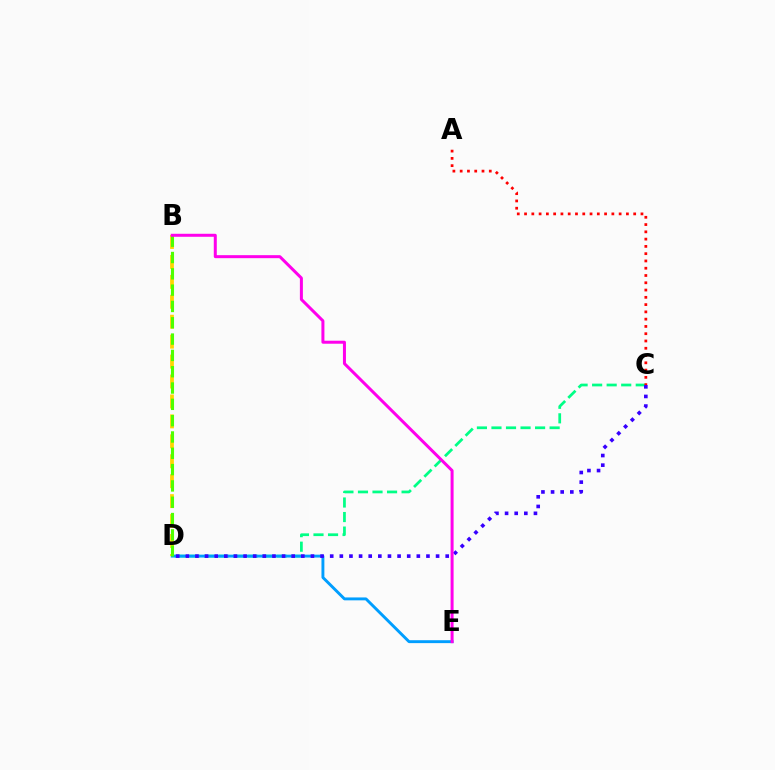{('C', 'D'): [{'color': '#00ff86', 'line_style': 'dashed', 'thickness': 1.98}, {'color': '#3700ff', 'line_style': 'dotted', 'thickness': 2.62}], ('A', 'C'): [{'color': '#ff0000', 'line_style': 'dotted', 'thickness': 1.98}], ('D', 'E'): [{'color': '#009eff', 'line_style': 'solid', 'thickness': 2.09}], ('B', 'D'): [{'color': '#ffd500', 'line_style': 'dashed', 'thickness': 2.71}, {'color': '#4fff00', 'line_style': 'dashed', 'thickness': 2.22}], ('B', 'E'): [{'color': '#ff00ed', 'line_style': 'solid', 'thickness': 2.16}]}